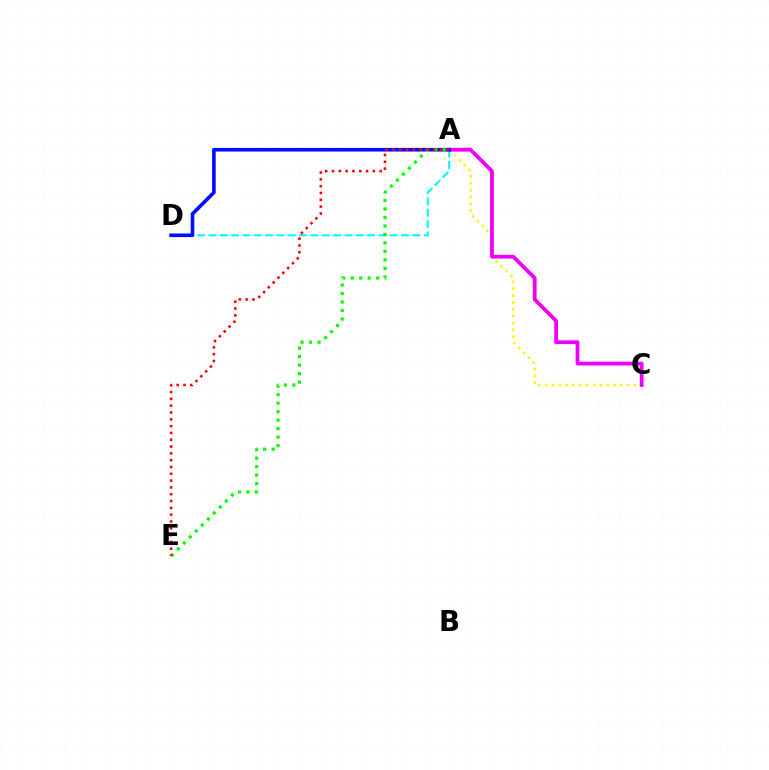{('A', 'D'): [{'color': '#00fff6', 'line_style': 'dashed', 'thickness': 1.54}, {'color': '#0010ff', 'line_style': 'solid', 'thickness': 2.62}], ('A', 'C'): [{'color': '#fcf500', 'line_style': 'dotted', 'thickness': 1.86}, {'color': '#ee00ff', 'line_style': 'solid', 'thickness': 2.72}], ('A', 'E'): [{'color': '#08ff00', 'line_style': 'dotted', 'thickness': 2.31}, {'color': '#ff0000', 'line_style': 'dotted', 'thickness': 1.85}]}